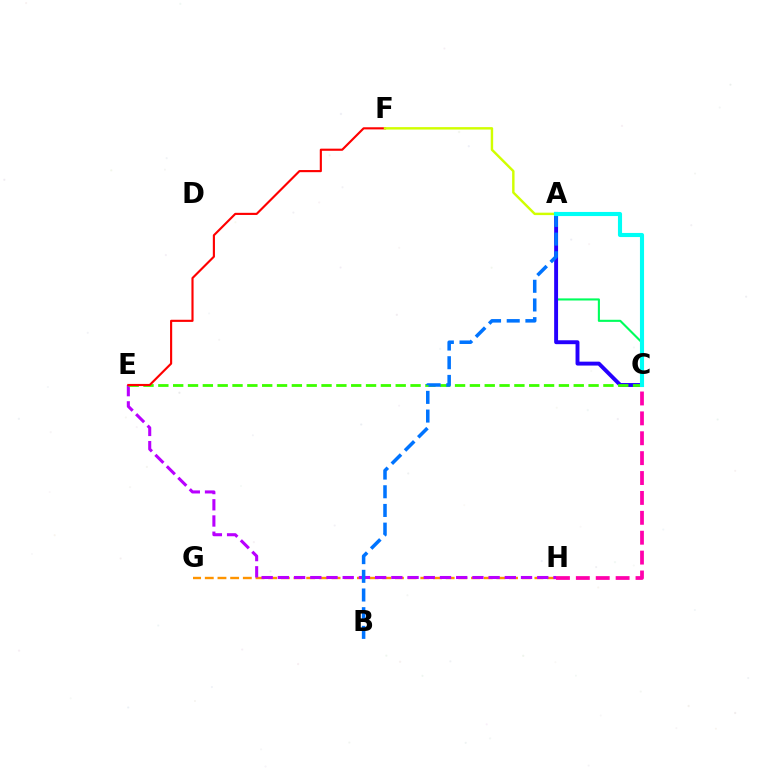{('A', 'C'): [{'color': '#00ff5c', 'line_style': 'solid', 'thickness': 1.52}, {'color': '#2500ff', 'line_style': 'solid', 'thickness': 2.82}, {'color': '#00fff6', 'line_style': 'solid', 'thickness': 2.96}], ('G', 'H'): [{'color': '#ff9400', 'line_style': 'dashed', 'thickness': 1.72}], ('E', 'H'): [{'color': '#b900ff', 'line_style': 'dashed', 'thickness': 2.2}], ('C', 'E'): [{'color': '#3dff00', 'line_style': 'dashed', 'thickness': 2.02}], ('C', 'H'): [{'color': '#ff00ac', 'line_style': 'dashed', 'thickness': 2.7}], ('E', 'F'): [{'color': '#ff0000', 'line_style': 'solid', 'thickness': 1.54}], ('A', 'B'): [{'color': '#0074ff', 'line_style': 'dashed', 'thickness': 2.54}], ('A', 'F'): [{'color': '#d1ff00', 'line_style': 'solid', 'thickness': 1.75}]}